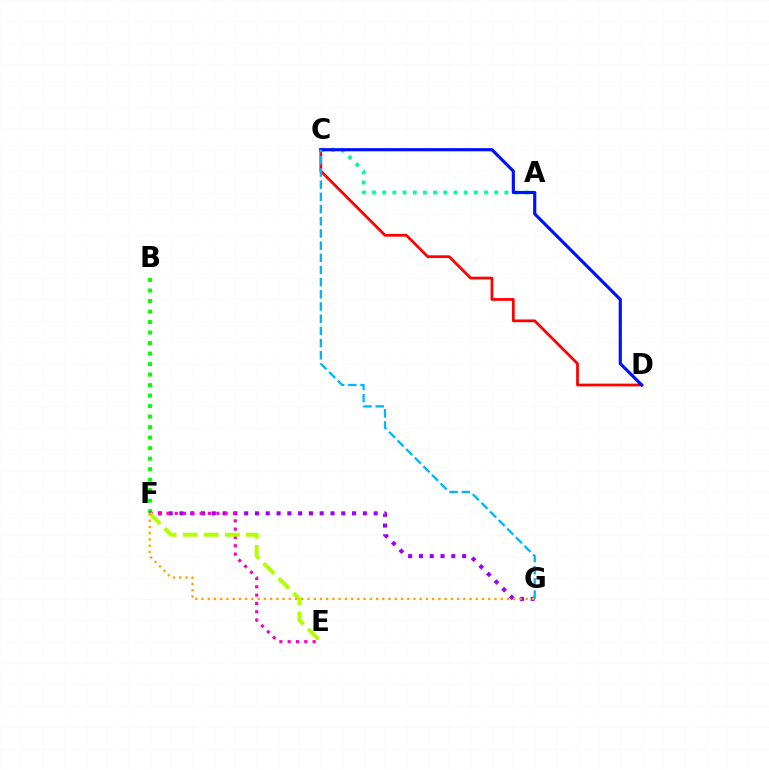{('B', 'F'): [{'color': '#08ff00', 'line_style': 'dotted', 'thickness': 2.86}], ('A', 'C'): [{'color': '#00ff9d', 'line_style': 'dotted', 'thickness': 2.77}], ('C', 'D'): [{'color': '#ff0000', 'line_style': 'solid', 'thickness': 1.99}, {'color': '#0010ff', 'line_style': 'solid', 'thickness': 2.27}], ('F', 'G'): [{'color': '#9b00ff', 'line_style': 'dotted', 'thickness': 2.93}, {'color': '#ffa500', 'line_style': 'dotted', 'thickness': 1.69}], ('E', 'F'): [{'color': '#ff00bd', 'line_style': 'dotted', 'thickness': 2.26}, {'color': '#b3ff00', 'line_style': 'dashed', 'thickness': 2.86}], ('C', 'G'): [{'color': '#00b5ff', 'line_style': 'dashed', 'thickness': 1.66}]}